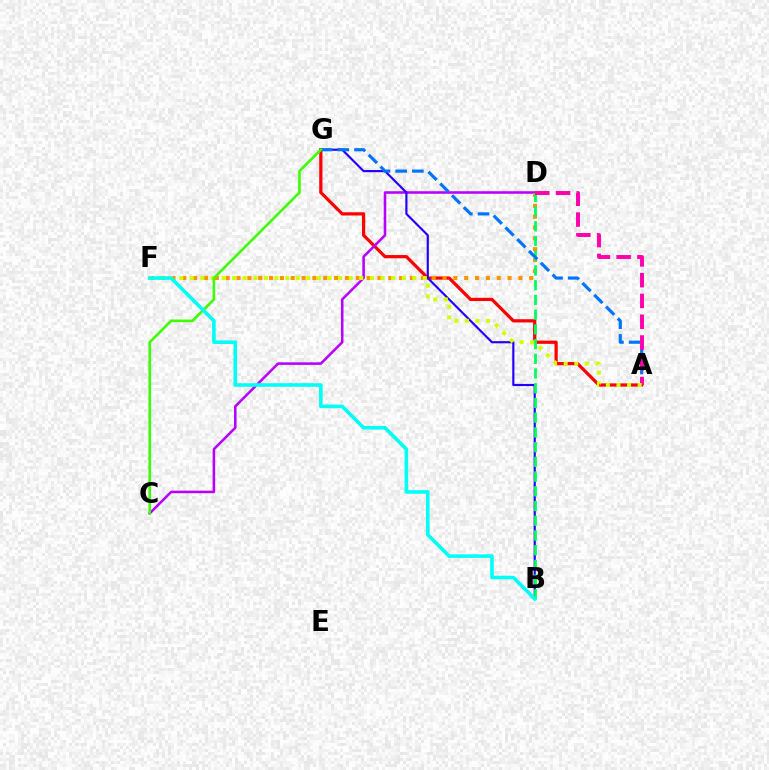{('A', 'G'): [{'color': '#ff0000', 'line_style': 'solid', 'thickness': 2.33}, {'color': '#0074ff', 'line_style': 'dashed', 'thickness': 2.27}], ('C', 'D'): [{'color': '#b900ff', 'line_style': 'solid', 'thickness': 1.84}], ('B', 'G'): [{'color': '#2500ff', 'line_style': 'solid', 'thickness': 1.56}], ('D', 'F'): [{'color': '#ff9400', 'line_style': 'dotted', 'thickness': 2.95}], ('B', 'D'): [{'color': '#00ff5c', 'line_style': 'dashed', 'thickness': 2.0}], ('A', 'D'): [{'color': '#ff00ac', 'line_style': 'dashed', 'thickness': 2.82}], ('A', 'F'): [{'color': '#d1ff00', 'line_style': 'dotted', 'thickness': 2.88}], ('C', 'G'): [{'color': '#3dff00', 'line_style': 'solid', 'thickness': 1.89}], ('B', 'F'): [{'color': '#00fff6', 'line_style': 'solid', 'thickness': 2.58}]}